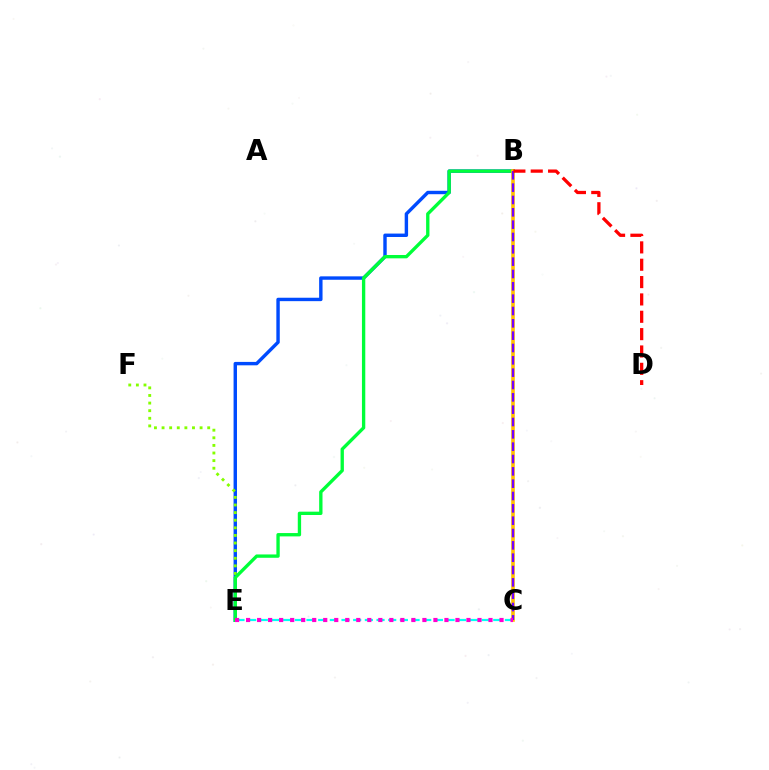{('B', 'E'): [{'color': '#004bff', 'line_style': 'solid', 'thickness': 2.46}, {'color': '#00ff39', 'line_style': 'solid', 'thickness': 2.4}], ('E', 'F'): [{'color': '#84ff00', 'line_style': 'dotted', 'thickness': 2.07}], ('B', 'C'): [{'color': '#ffbd00', 'line_style': 'solid', 'thickness': 2.59}, {'color': '#7200ff', 'line_style': 'dashed', 'thickness': 1.68}], ('B', 'D'): [{'color': '#ff0000', 'line_style': 'dashed', 'thickness': 2.36}], ('C', 'E'): [{'color': '#00fff6', 'line_style': 'dashed', 'thickness': 1.59}, {'color': '#ff00cf', 'line_style': 'dotted', 'thickness': 2.99}]}